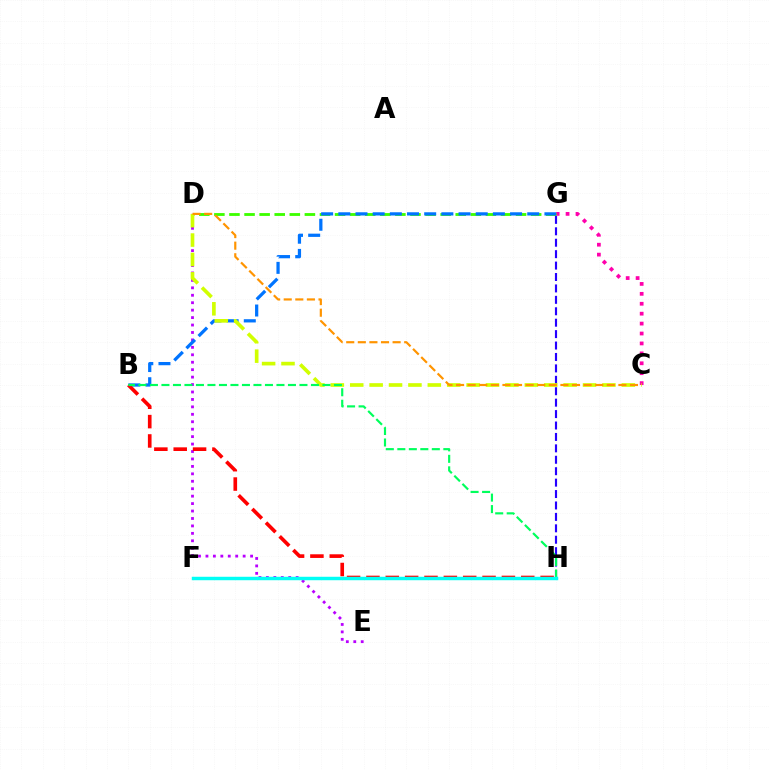{('C', 'G'): [{'color': '#ff00ac', 'line_style': 'dotted', 'thickness': 2.7}], ('G', 'H'): [{'color': '#2500ff', 'line_style': 'dashed', 'thickness': 1.55}], ('D', 'E'): [{'color': '#b900ff', 'line_style': 'dotted', 'thickness': 2.02}], ('D', 'G'): [{'color': '#3dff00', 'line_style': 'dashed', 'thickness': 2.05}], ('B', 'G'): [{'color': '#0074ff', 'line_style': 'dashed', 'thickness': 2.33}], ('B', 'H'): [{'color': '#ff0000', 'line_style': 'dashed', 'thickness': 2.63}, {'color': '#00ff5c', 'line_style': 'dashed', 'thickness': 1.56}], ('C', 'D'): [{'color': '#d1ff00', 'line_style': 'dashed', 'thickness': 2.64}, {'color': '#ff9400', 'line_style': 'dashed', 'thickness': 1.58}], ('F', 'H'): [{'color': '#00fff6', 'line_style': 'solid', 'thickness': 2.48}]}